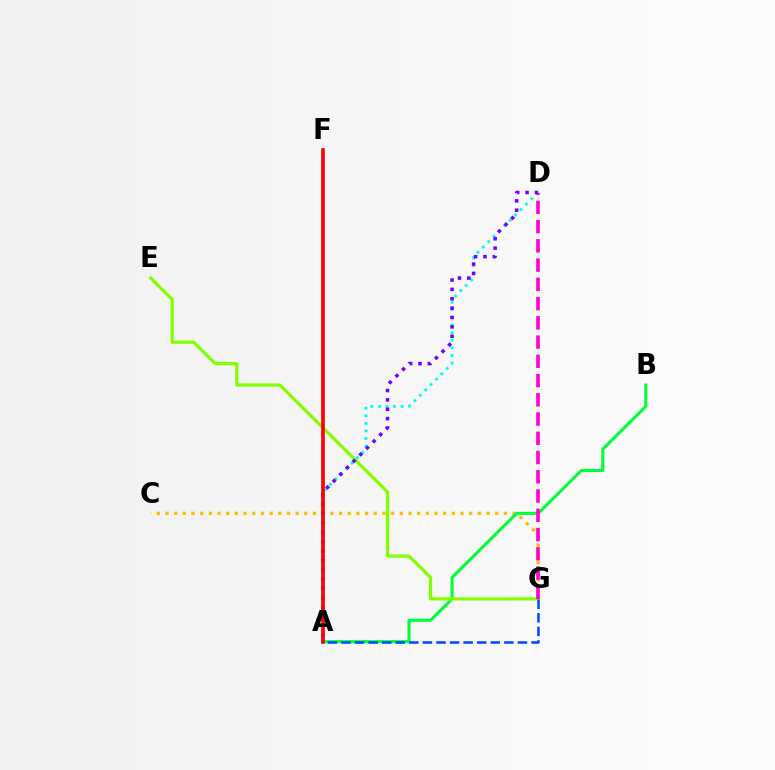{('C', 'G'): [{'color': '#ffbd00', 'line_style': 'dotted', 'thickness': 2.36}], ('A', 'D'): [{'color': '#00fff6', 'line_style': 'dotted', 'thickness': 2.06}, {'color': '#7200ff', 'line_style': 'dotted', 'thickness': 2.55}], ('A', 'B'): [{'color': '#00ff39', 'line_style': 'solid', 'thickness': 2.22}], ('E', 'G'): [{'color': '#84ff00', 'line_style': 'solid', 'thickness': 2.32}], ('D', 'G'): [{'color': '#ff00cf', 'line_style': 'dashed', 'thickness': 2.61}], ('A', 'G'): [{'color': '#004bff', 'line_style': 'dashed', 'thickness': 1.84}], ('A', 'F'): [{'color': '#ff0000', 'line_style': 'solid', 'thickness': 2.62}]}